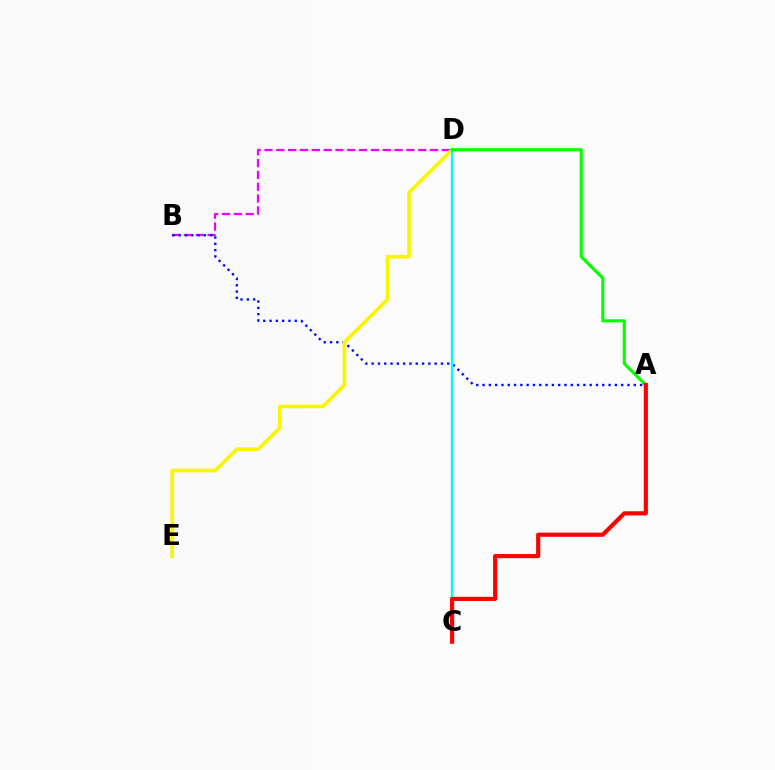{('B', 'D'): [{'color': '#ee00ff', 'line_style': 'dashed', 'thickness': 1.61}], ('A', 'B'): [{'color': '#0010ff', 'line_style': 'dotted', 'thickness': 1.71}], ('D', 'E'): [{'color': '#fcf500', 'line_style': 'solid', 'thickness': 2.64}], ('C', 'D'): [{'color': '#00fff6', 'line_style': 'solid', 'thickness': 1.7}], ('A', 'D'): [{'color': '#08ff00', 'line_style': 'solid', 'thickness': 2.27}], ('A', 'C'): [{'color': '#ff0000', 'line_style': 'solid', 'thickness': 2.99}]}